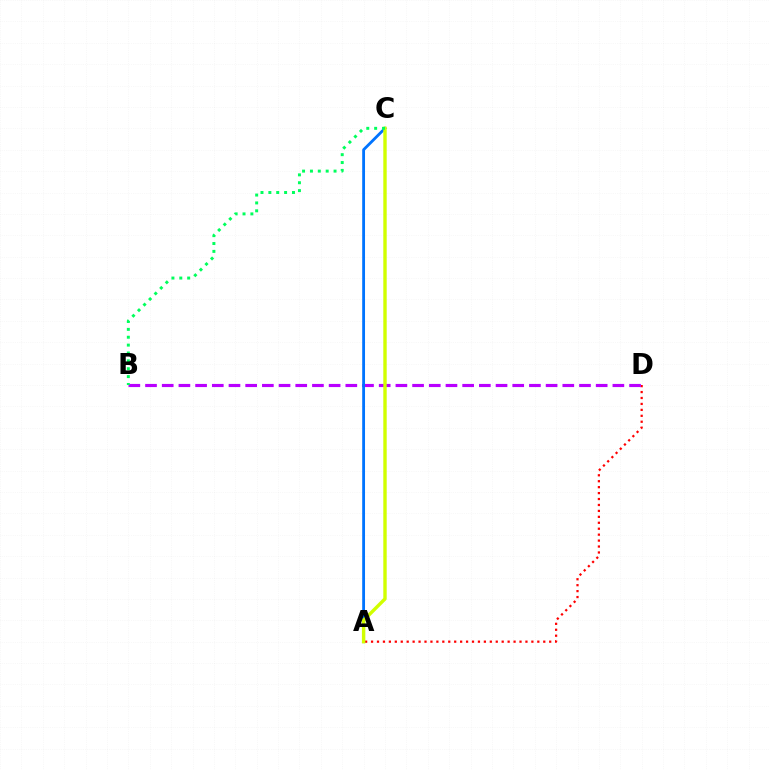{('A', 'D'): [{'color': '#ff0000', 'line_style': 'dotted', 'thickness': 1.61}], ('B', 'D'): [{'color': '#b900ff', 'line_style': 'dashed', 'thickness': 2.27}], ('A', 'C'): [{'color': '#0074ff', 'line_style': 'solid', 'thickness': 2.03}, {'color': '#d1ff00', 'line_style': 'solid', 'thickness': 2.45}], ('B', 'C'): [{'color': '#00ff5c', 'line_style': 'dotted', 'thickness': 2.14}]}